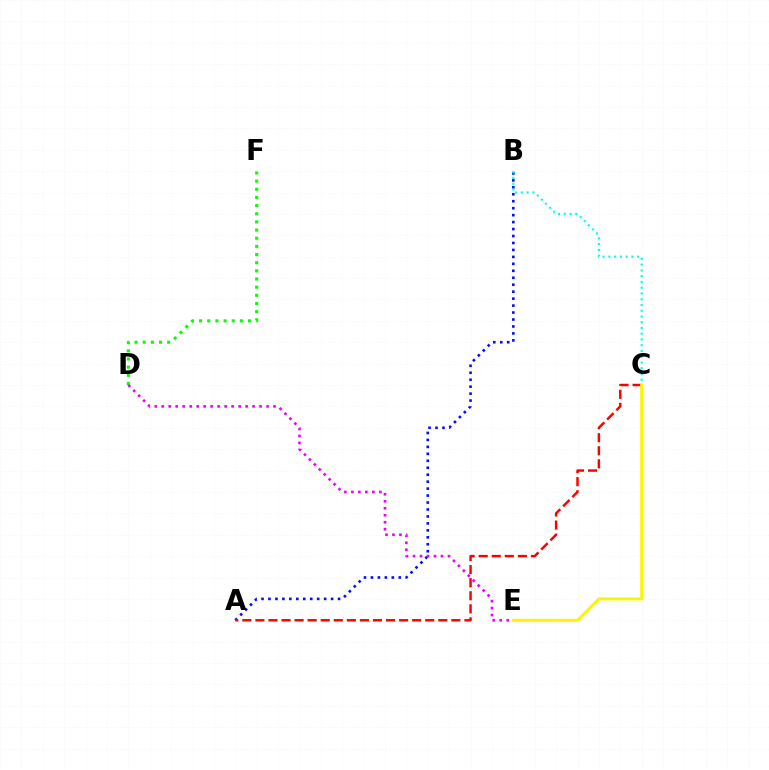{('A', 'B'): [{'color': '#0010ff', 'line_style': 'dotted', 'thickness': 1.89}], ('A', 'C'): [{'color': '#ff0000', 'line_style': 'dashed', 'thickness': 1.78}], ('B', 'C'): [{'color': '#00fff6', 'line_style': 'dotted', 'thickness': 1.56}], ('D', 'F'): [{'color': '#08ff00', 'line_style': 'dotted', 'thickness': 2.22}], ('C', 'E'): [{'color': '#fcf500', 'line_style': 'solid', 'thickness': 2.09}], ('D', 'E'): [{'color': '#ee00ff', 'line_style': 'dotted', 'thickness': 1.9}]}